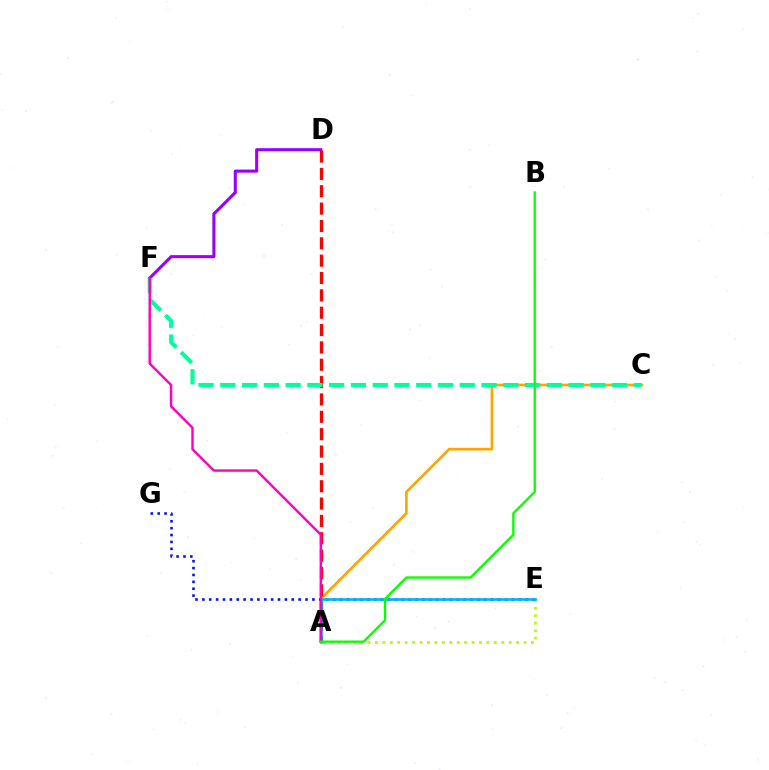{('A', 'C'): [{'color': '#ffa500', 'line_style': 'solid', 'thickness': 1.92}], ('A', 'E'): [{'color': '#b3ff00', 'line_style': 'dotted', 'thickness': 2.02}, {'color': '#00b5ff', 'line_style': 'solid', 'thickness': 1.91}], ('E', 'G'): [{'color': '#0010ff', 'line_style': 'dotted', 'thickness': 1.87}], ('D', 'F'): [{'color': '#9b00ff', 'line_style': 'solid', 'thickness': 2.22}], ('A', 'D'): [{'color': '#ff0000', 'line_style': 'dashed', 'thickness': 2.36}], ('C', 'F'): [{'color': '#00ff9d', 'line_style': 'dashed', 'thickness': 2.96}], ('A', 'F'): [{'color': '#ff00bd', 'line_style': 'solid', 'thickness': 1.74}], ('A', 'B'): [{'color': '#08ff00', 'line_style': 'solid', 'thickness': 1.68}]}